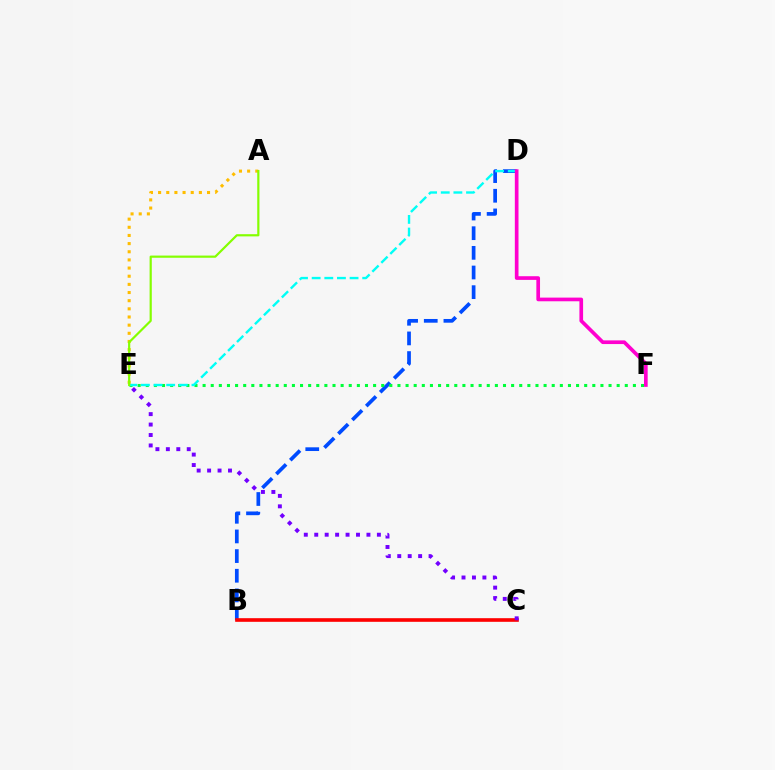{('B', 'D'): [{'color': '#004bff', 'line_style': 'dashed', 'thickness': 2.67}], ('E', 'F'): [{'color': '#00ff39', 'line_style': 'dotted', 'thickness': 2.21}], ('A', 'E'): [{'color': '#ffbd00', 'line_style': 'dotted', 'thickness': 2.22}, {'color': '#84ff00', 'line_style': 'solid', 'thickness': 1.58}], ('D', 'E'): [{'color': '#00fff6', 'line_style': 'dashed', 'thickness': 1.72}], ('B', 'C'): [{'color': '#ff0000', 'line_style': 'solid', 'thickness': 2.62}], ('D', 'F'): [{'color': '#ff00cf', 'line_style': 'solid', 'thickness': 2.65}], ('C', 'E'): [{'color': '#7200ff', 'line_style': 'dotted', 'thickness': 2.84}]}